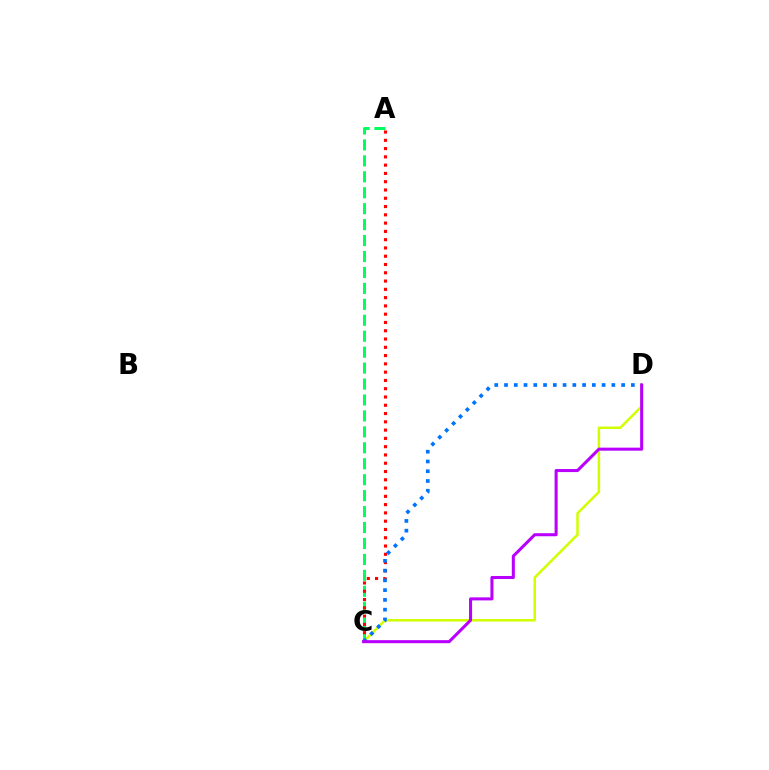{('C', 'D'): [{'color': '#d1ff00', 'line_style': 'solid', 'thickness': 1.8}, {'color': '#0074ff', 'line_style': 'dotted', 'thickness': 2.65}, {'color': '#b900ff', 'line_style': 'solid', 'thickness': 2.19}], ('A', 'C'): [{'color': '#00ff5c', 'line_style': 'dashed', 'thickness': 2.17}, {'color': '#ff0000', 'line_style': 'dotted', 'thickness': 2.25}]}